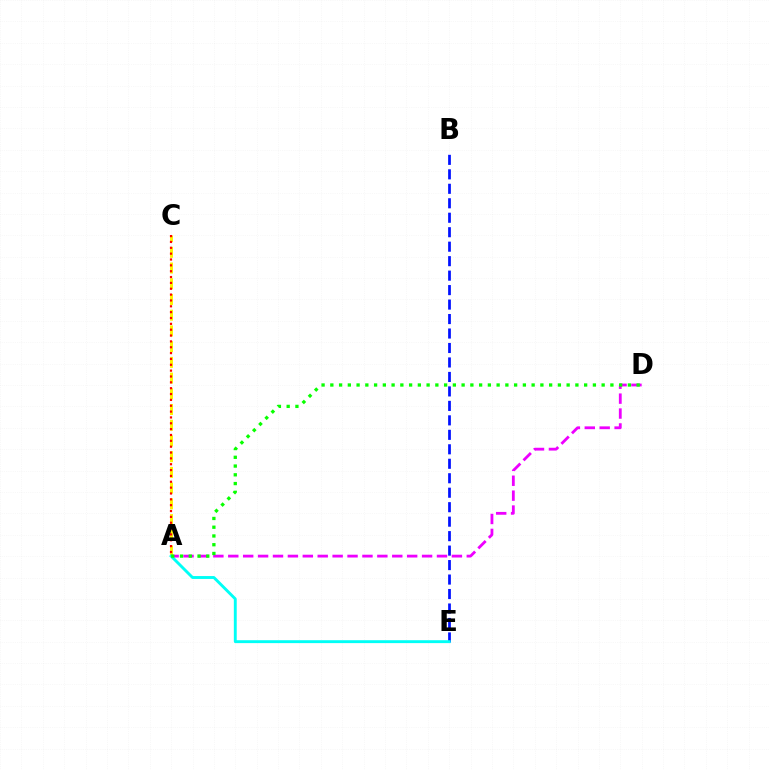{('A', 'D'): [{'color': '#ee00ff', 'line_style': 'dashed', 'thickness': 2.03}, {'color': '#08ff00', 'line_style': 'dotted', 'thickness': 2.38}], ('B', 'E'): [{'color': '#0010ff', 'line_style': 'dashed', 'thickness': 1.97}], ('A', 'C'): [{'color': '#fcf500', 'line_style': 'dashed', 'thickness': 2.14}, {'color': '#ff0000', 'line_style': 'dotted', 'thickness': 1.59}], ('A', 'E'): [{'color': '#00fff6', 'line_style': 'solid', 'thickness': 2.08}]}